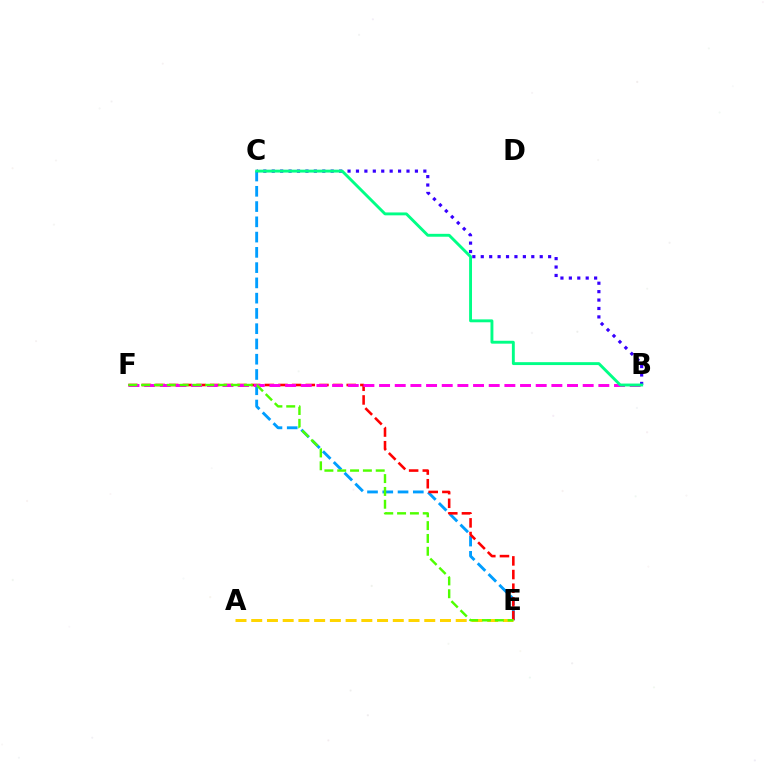{('C', 'E'): [{'color': '#009eff', 'line_style': 'dashed', 'thickness': 2.07}], ('E', 'F'): [{'color': '#ff0000', 'line_style': 'dashed', 'thickness': 1.85}, {'color': '#4fff00', 'line_style': 'dashed', 'thickness': 1.74}], ('B', 'F'): [{'color': '#ff00ed', 'line_style': 'dashed', 'thickness': 2.13}], ('A', 'E'): [{'color': '#ffd500', 'line_style': 'dashed', 'thickness': 2.14}], ('B', 'C'): [{'color': '#3700ff', 'line_style': 'dotted', 'thickness': 2.29}, {'color': '#00ff86', 'line_style': 'solid', 'thickness': 2.08}]}